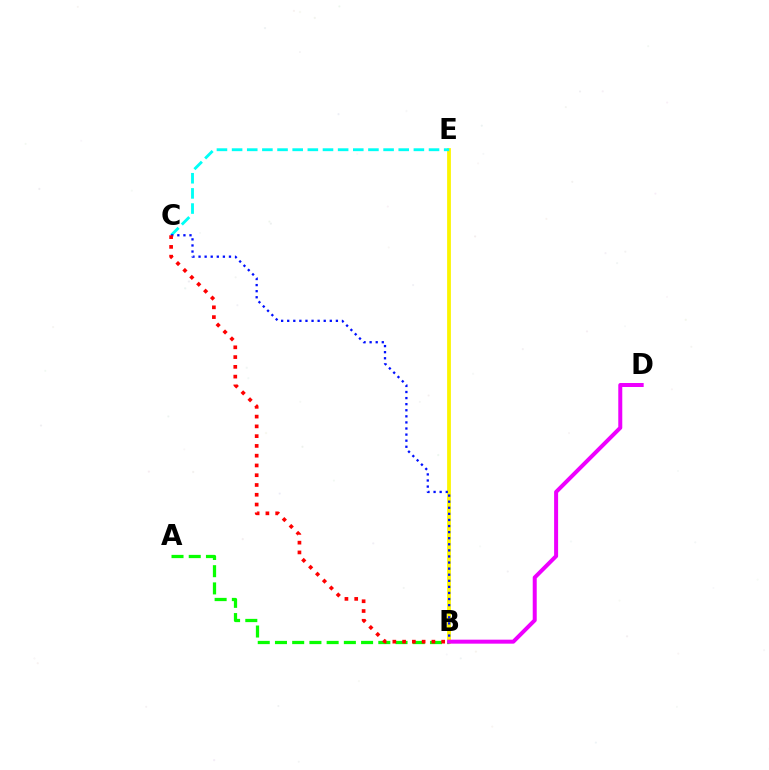{('B', 'E'): [{'color': '#fcf500', 'line_style': 'solid', 'thickness': 2.72}], ('C', 'E'): [{'color': '#00fff6', 'line_style': 'dashed', 'thickness': 2.06}], ('A', 'B'): [{'color': '#08ff00', 'line_style': 'dashed', 'thickness': 2.34}], ('B', 'C'): [{'color': '#0010ff', 'line_style': 'dotted', 'thickness': 1.65}, {'color': '#ff0000', 'line_style': 'dotted', 'thickness': 2.65}], ('B', 'D'): [{'color': '#ee00ff', 'line_style': 'solid', 'thickness': 2.87}]}